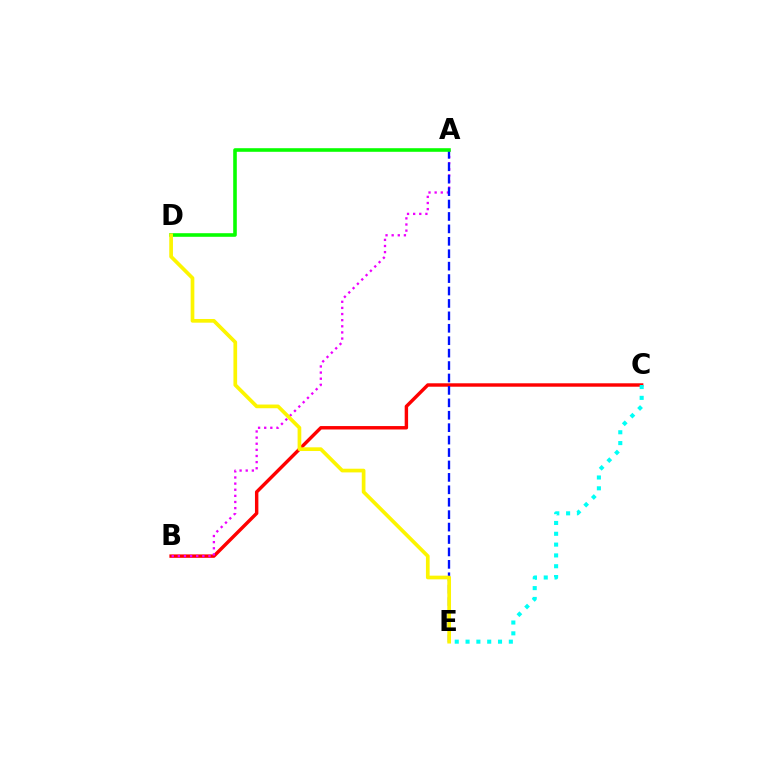{('B', 'C'): [{'color': '#ff0000', 'line_style': 'solid', 'thickness': 2.46}], ('A', 'B'): [{'color': '#ee00ff', 'line_style': 'dotted', 'thickness': 1.66}], ('A', 'E'): [{'color': '#0010ff', 'line_style': 'dashed', 'thickness': 1.69}], ('C', 'E'): [{'color': '#00fff6', 'line_style': 'dotted', 'thickness': 2.94}], ('A', 'D'): [{'color': '#08ff00', 'line_style': 'solid', 'thickness': 2.59}], ('D', 'E'): [{'color': '#fcf500', 'line_style': 'solid', 'thickness': 2.66}]}